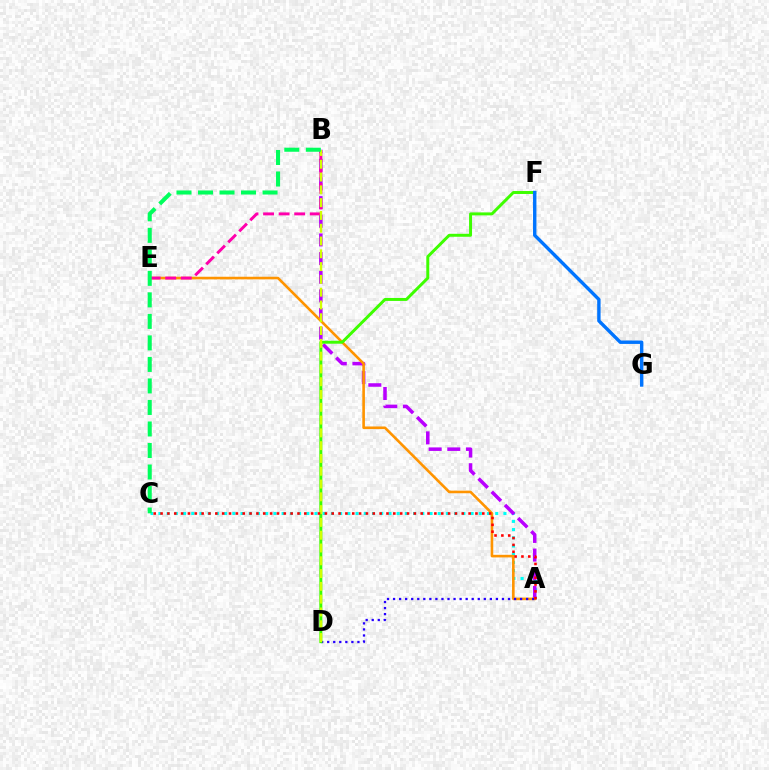{('A', 'C'): [{'color': '#00fff6', 'line_style': 'dotted', 'thickness': 2.23}, {'color': '#ff0000', 'line_style': 'dotted', 'thickness': 1.86}], ('A', 'B'): [{'color': '#b900ff', 'line_style': 'dashed', 'thickness': 2.53}], ('A', 'E'): [{'color': '#ff9400', 'line_style': 'solid', 'thickness': 1.88}], ('A', 'D'): [{'color': '#2500ff', 'line_style': 'dotted', 'thickness': 1.64}], ('B', 'E'): [{'color': '#ff00ac', 'line_style': 'dashed', 'thickness': 2.11}], ('D', 'F'): [{'color': '#3dff00', 'line_style': 'solid', 'thickness': 2.13}], ('B', 'D'): [{'color': '#d1ff00', 'line_style': 'dashed', 'thickness': 1.74}], ('F', 'G'): [{'color': '#0074ff', 'line_style': 'solid', 'thickness': 2.45}], ('B', 'C'): [{'color': '#00ff5c', 'line_style': 'dashed', 'thickness': 2.92}]}